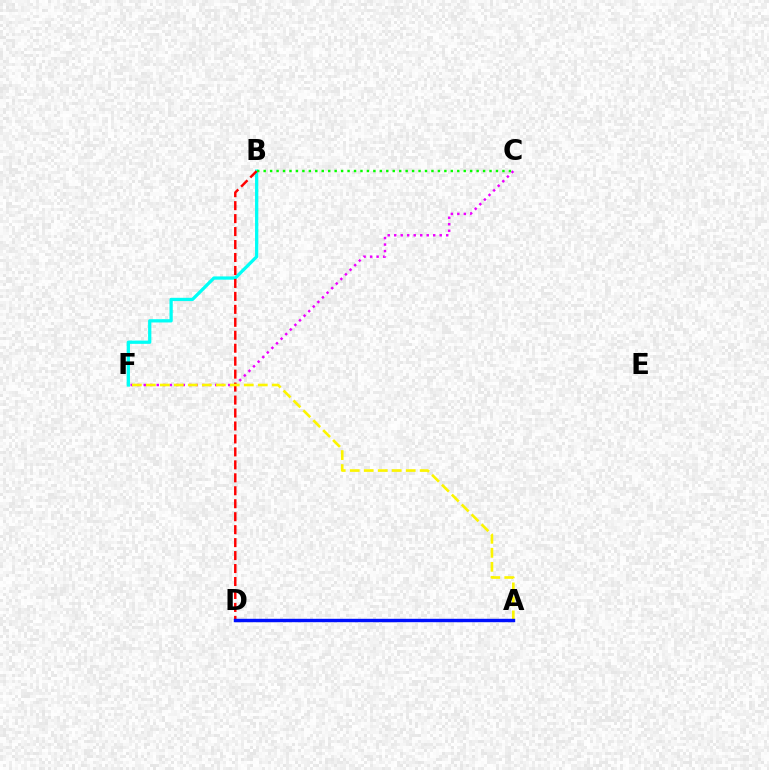{('B', 'F'): [{'color': '#00fff6', 'line_style': 'solid', 'thickness': 2.35}], ('C', 'F'): [{'color': '#ee00ff', 'line_style': 'dotted', 'thickness': 1.77}], ('B', 'D'): [{'color': '#ff0000', 'line_style': 'dashed', 'thickness': 1.76}], ('A', 'F'): [{'color': '#fcf500', 'line_style': 'dashed', 'thickness': 1.9}], ('B', 'C'): [{'color': '#08ff00', 'line_style': 'dotted', 'thickness': 1.75}], ('A', 'D'): [{'color': '#0010ff', 'line_style': 'solid', 'thickness': 2.46}]}